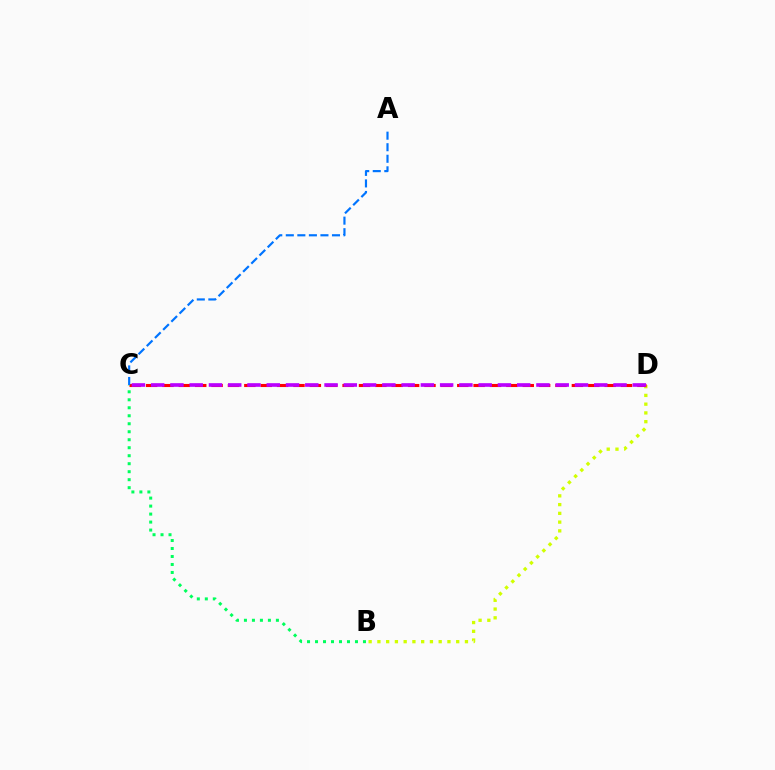{('B', 'D'): [{'color': '#d1ff00', 'line_style': 'dotted', 'thickness': 2.38}], ('B', 'C'): [{'color': '#00ff5c', 'line_style': 'dotted', 'thickness': 2.17}], ('C', 'D'): [{'color': '#ff0000', 'line_style': 'dashed', 'thickness': 2.22}, {'color': '#b900ff', 'line_style': 'dashed', 'thickness': 2.62}], ('A', 'C'): [{'color': '#0074ff', 'line_style': 'dashed', 'thickness': 1.57}]}